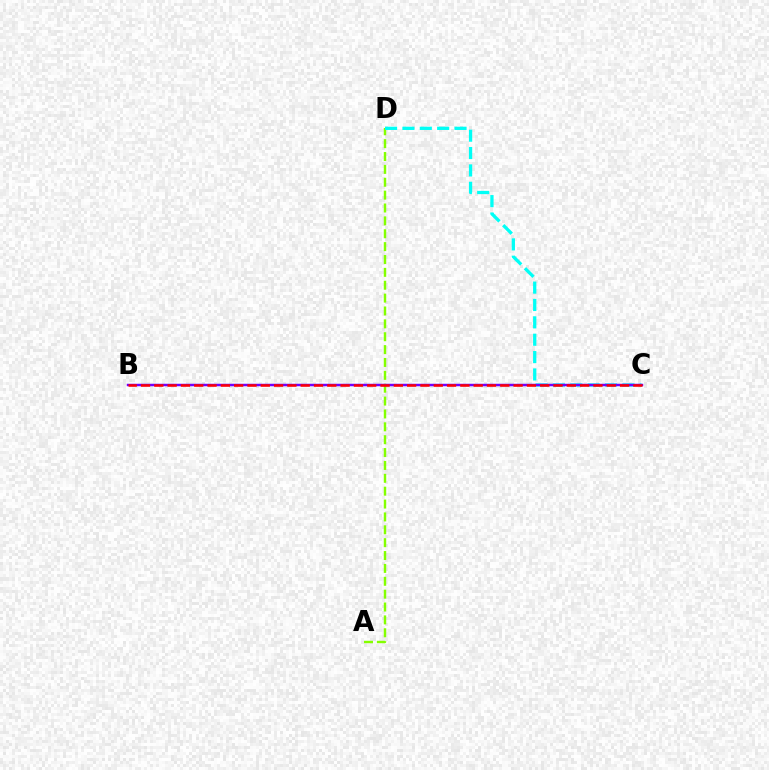{('A', 'D'): [{'color': '#84ff00', 'line_style': 'dashed', 'thickness': 1.75}], ('C', 'D'): [{'color': '#00fff6', 'line_style': 'dashed', 'thickness': 2.36}], ('B', 'C'): [{'color': '#7200ff', 'line_style': 'solid', 'thickness': 1.79}, {'color': '#ff0000', 'line_style': 'dashed', 'thickness': 1.81}]}